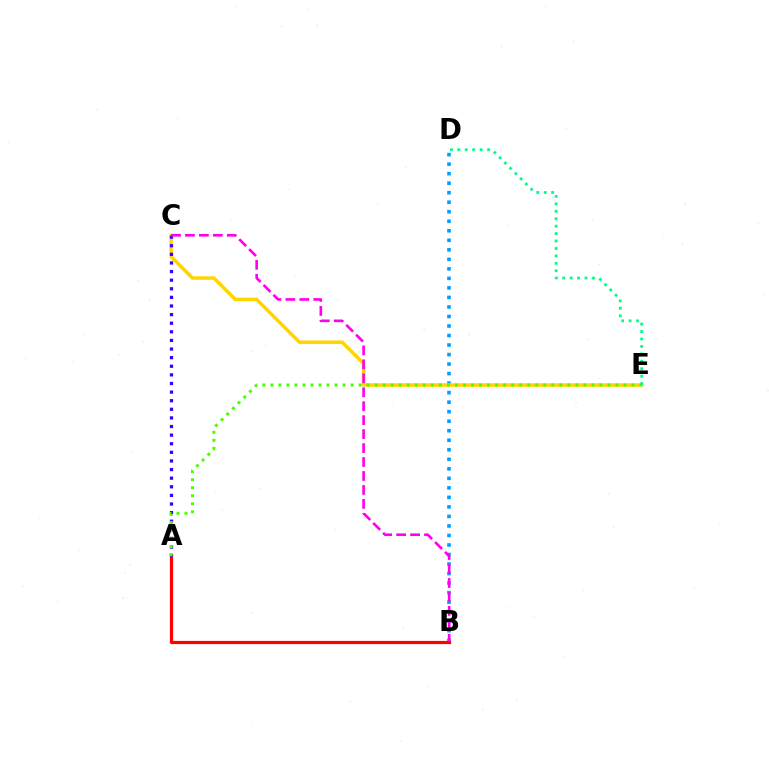{('B', 'D'): [{'color': '#009eff', 'line_style': 'dotted', 'thickness': 2.59}], ('C', 'E'): [{'color': '#ffd500', 'line_style': 'solid', 'thickness': 2.51}], ('A', 'B'): [{'color': '#ff0000', 'line_style': 'solid', 'thickness': 2.31}], ('A', 'C'): [{'color': '#3700ff', 'line_style': 'dotted', 'thickness': 2.34}], ('B', 'C'): [{'color': '#ff00ed', 'line_style': 'dashed', 'thickness': 1.9}], ('A', 'E'): [{'color': '#4fff00', 'line_style': 'dotted', 'thickness': 2.18}], ('D', 'E'): [{'color': '#00ff86', 'line_style': 'dotted', 'thickness': 2.02}]}